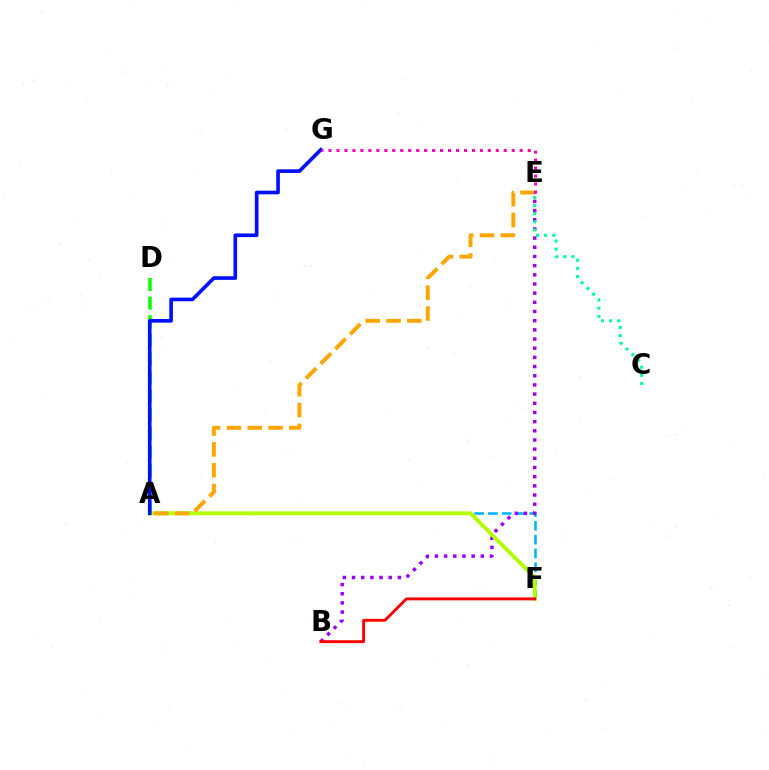{('A', 'F'): [{'color': '#00b5ff', 'line_style': 'dashed', 'thickness': 1.87}, {'color': '#b3ff00', 'line_style': 'solid', 'thickness': 2.81}], ('B', 'E'): [{'color': '#9b00ff', 'line_style': 'dotted', 'thickness': 2.49}], ('C', 'E'): [{'color': '#00ff9d', 'line_style': 'dotted', 'thickness': 2.21}], ('A', 'D'): [{'color': '#08ff00', 'line_style': 'dashed', 'thickness': 2.53}], ('A', 'G'): [{'color': '#0010ff', 'line_style': 'solid', 'thickness': 2.62}], ('A', 'E'): [{'color': '#ffa500', 'line_style': 'dashed', 'thickness': 2.83}], ('E', 'G'): [{'color': '#ff00bd', 'line_style': 'dotted', 'thickness': 2.16}], ('B', 'F'): [{'color': '#ff0000', 'line_style': 'solid', 'thickness': 2.09}]}